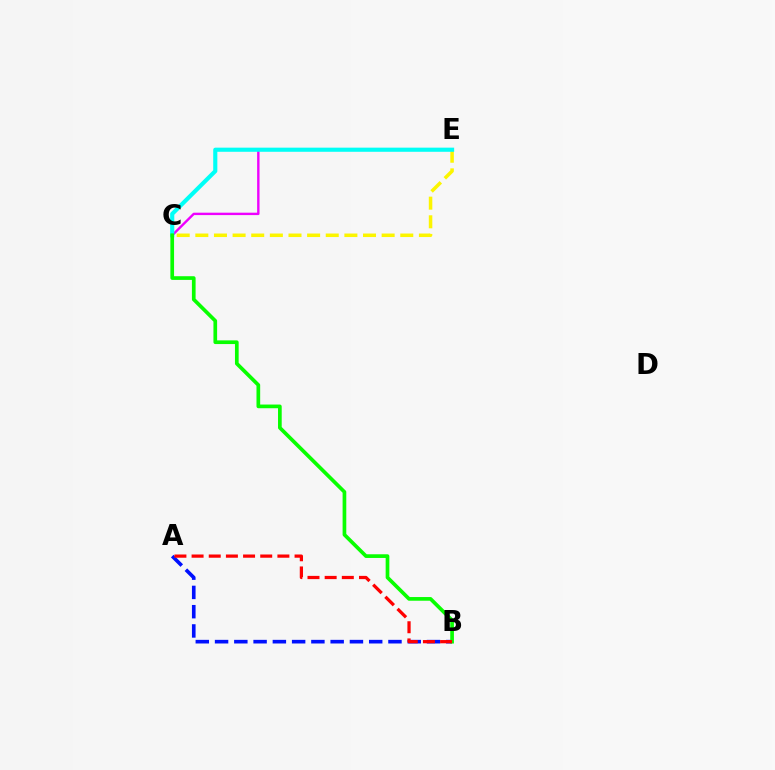{('A', 'B'): [{'color': '#0010ff', 'line_style': 'dashed', 'thickness': 2.62}, {'color': '#ff0000', 'line_style': 'dashed', 'thickness': 2.33}], ('C', 'E'): [{'color': '#ee00ff', 'line_style': 'solid', 'thickness': 1.72}, {'color': '#fcf500', 'line_style': 'dashed', 'thickness': 2.53}, {'color': '#00fff6', 'line_style': 'solid', 'thickness': 2.97}], ('B', 'C'): [{'color': '#08ff00', 'line_style': 'solid', 'thickness': 2.65}]}